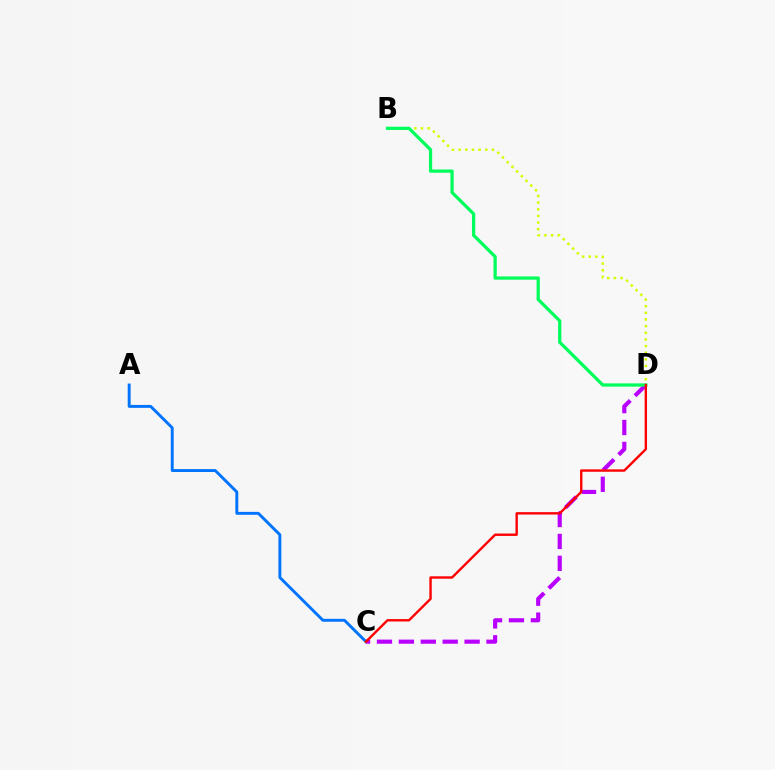{('B', 'D'): [{'color': '#d1ff00', 'line_style': 'dotted', 'thickness': 1.81}, {'color': '#00ff5c', 'line_style': 'solid', 'thickness': 2.34}], ('A', 'C'): [{'color': '#0074ff', 'line_style': 'solid', 'thickness': 2.1}], ('C', 'D'): [{'color': '#b900ff', 'line_style': 'dashed', 'thickness': 2.98}, {'color': '#ff0000', 'line_style': 'solid', 'thickness': 1.72}]}